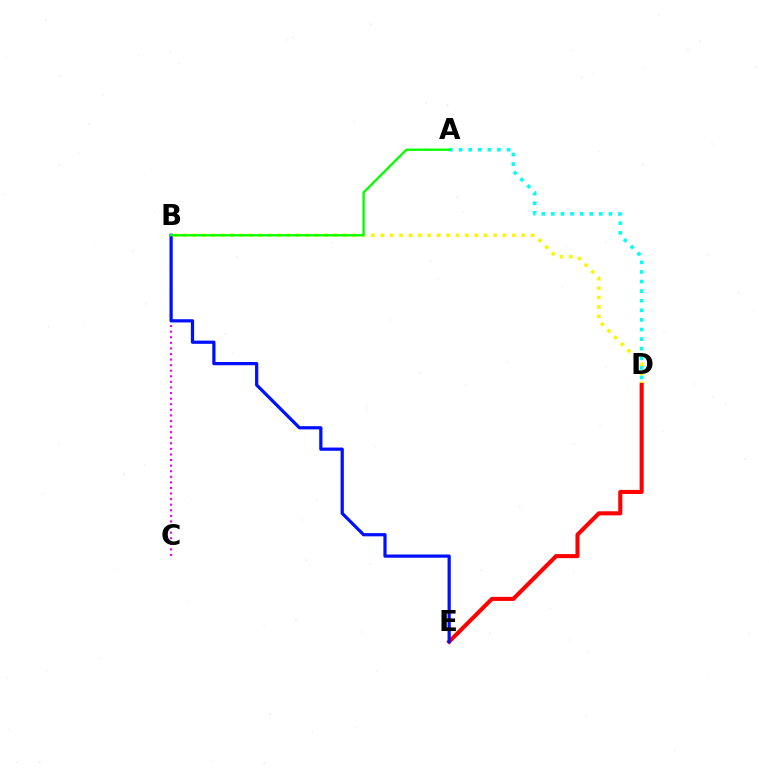{('B', 'C'): [{'color': '#ee00ff', 'line_style': 'dotted', 'thickness': 1.52}], ('B', 'D'): [{'color': '#fcf500', 'line_style': 'dotted', 'thickness': 2.55}], ('D', 'E'): [{'color': '#ff0000', 'line_style': 'solid', 'thickness': 2.93}], ('B', 'E'): [{'color': '#0010ff', 'line_style': 'solid', 'thickness': 2.32}], ('A', 'D'): [{'color': '#00fff6', 'line_style': 'dotted', 'thickness': 2.61}], ('A', 'B'): [{'color': '#08ff00', 'line_style': 'solid', 'thickness': 1.68}]}